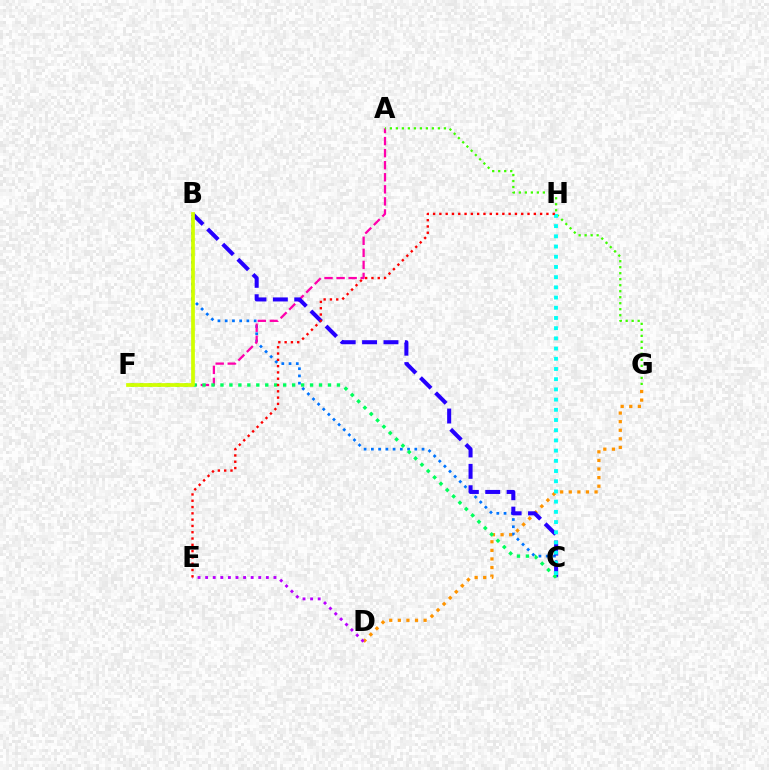{('B', 'C'): [{'color': '#0074ff', 'line_style': 'dotted', 'thickness': 1.97}, {'color': '#2500ff', 'line_style': 'dashed', 'thickness': 2.91}], ('A', 'F'): [{'color': '#ff00ac', 'line_style': 'dashed', 'thickness': 1.64}], ('D', 'G'): [{'color': '#ff9400', 'line_style': 'dotted', 'thickness': 2.33}], ('D', 'E'): [{'color': '#b900ff', 'line_style': 'dotted', 'thickness': 2.06}], ('A', 'G'): [{'color': '#3dff00', 'line_style': 'dotted', 'thickness': 1.63}], ('C', 'F'): [{'color': '#00ff5c', 'line_style': 'dotted', 'thickness': 2.43}], ('C', 'H'): [{'color': '#00fff6', 'line_style': 'dotted', 'thickness': 2.77}], ('B', 'F'): [{'color': '#d1ff00', 'line_style': 'solid', 'thickness': 2.68}], ('E', 'H'): [{'color': '#ff0000', 'line_style': 'dotted', 'thickness': 1.71}]}